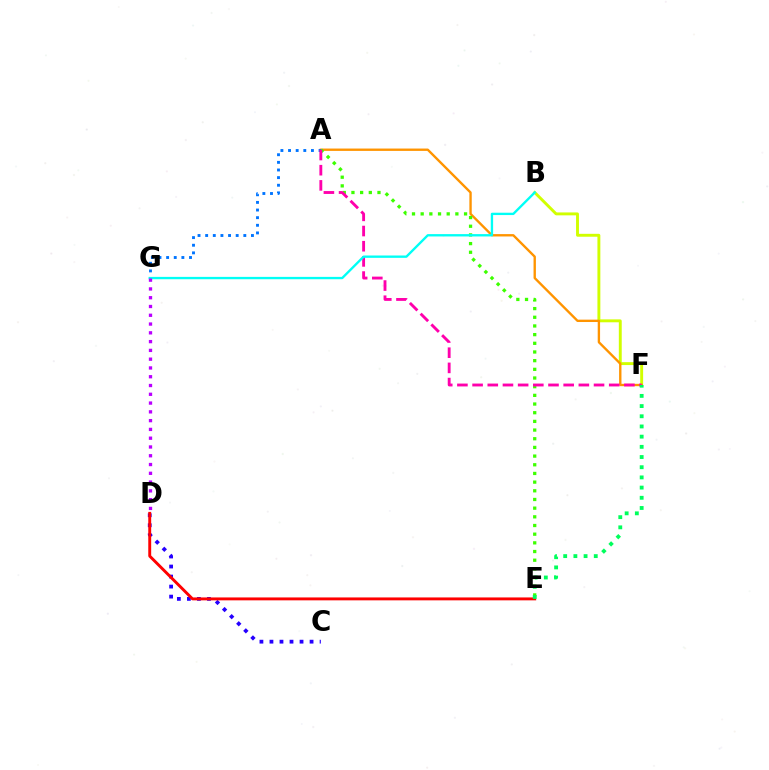{('C', 'D'): [{'color': '#2500ff', 'line_style': 'dotted', 'thickness': 2.72}], ('D', 'E'): [{'color': '#ff0000', 'line_style': 'solid', 'thickness': 2.09}], ('B', 'F'): [{'color': '#d1ff00', 'line_style': 'solid', 'thickness': 2.09}], ('A', 'F'): [{'color': '#ff9400', 'line_style': 'solid', 'thickness': 1.7}, {'color': '#ff00ac', 'line_style': 'dashed', 'thickness': 2.06}], ('A', 'G'): [{'color': '#0074ff', 'line_style': 'dotted', 'thickness': 2.07}], ('A', 'E'): [{'color': '#3dff00', 'line_style': 'dotted', 'thickness': 2.36}], ('E', 'F'): [{'color': '#00ff5c', 'line_style': 'dotted', 'thickness': 2.77}], ('B', 'G'): [{'color': '#00fff6', 'line_style': 'solid', 'thickness': 1.69}], ('D', 'G'): [{'color': '#b900ff', 'line_style': 'dotted', 'thickness': 2.39}]}